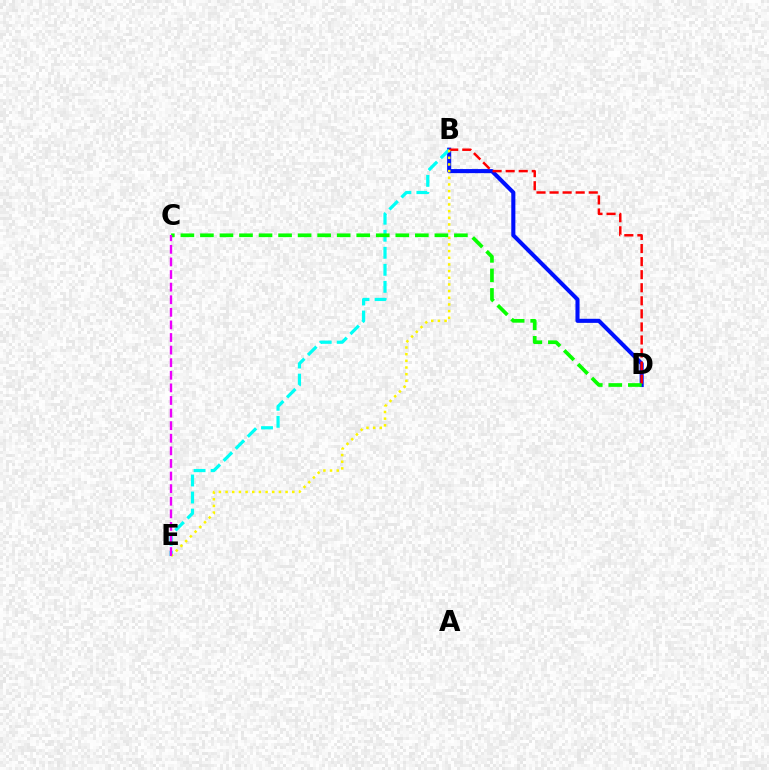{('B', 'D'): [{'color': '#0010ff', 'line_style': 'solid', 'thickness': 2.94}, {'color': '#ff0000', 'line_style': 'dashed', 'thickness': 1.77}], ('B', 'E'): [{'color': '#00fff6', 'line_style': 'dashed', 'thickness': 2.31}, {'color': '#fcf500', 'line_style': 'dotted', 'thickness': 1.81}], ('C', 'D'): [{'color': '#08ff00', 'line_style': 'dashed', 'thickness': 2.65}], ('C', 'E'): [{'color': '#ee00ff', 'line_style': 'dashed', 'thickness': 1.71}]}